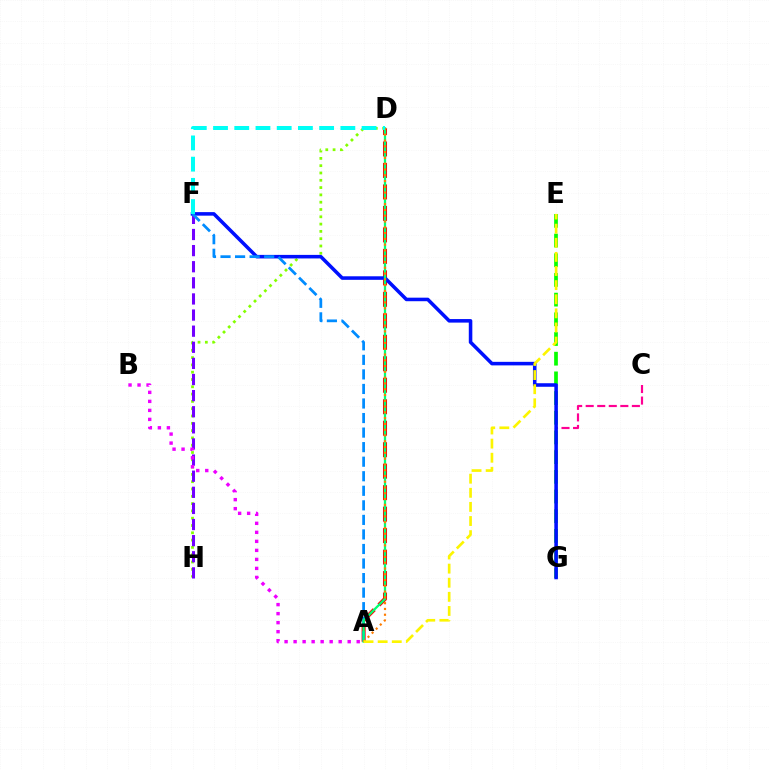{('E', 'G'): [{'color': '#08ff00', 'line_style': 'dashed', 'thickness': 2.67}], ('D', 'H'): [{'color': '#84ff00', 'line_style': 'dotted', 'thickness': 1.98}], ('F', 'H'): [{'color': '#7200ff', 'line_style': 'dashed', 'thickness': 2.19}], ('A', 'B'): [{'color': '#ee00ff', 'line_style': 'dotted', 'thickness': 2.45}], ('A', 'D'): [{'color': '#ff0000', 'line_style': 'dashed', 'thickness': 2.92}, {'color': '#00ff74', 'line_style': 'solid', 'thickness': 1.64}, {'color': '#ff7c00', 'line_style': 'dotted', 'thickness': 1.57}], ('C', 'G'): [{'color': '#ff0094', 'line_style': 'dashed', 'thickness': 1.57}], ('F', 'G'): [{'color': '#0010ff', 'line_style': 'solid', 'thickness': 2.55}], ('A', 'F'): [{'color': '#008cff', 'line_style': 'dashed', 'thickness': 1.98}], ('D', 'F'): [{'color': '#00fff6', 'line_style': 'dashed', 'thickness': 2.88}], ('A', 'E'): [{'color': '#fcf500', 'line_style': 'dashed', 'thickness': 1.92}]}